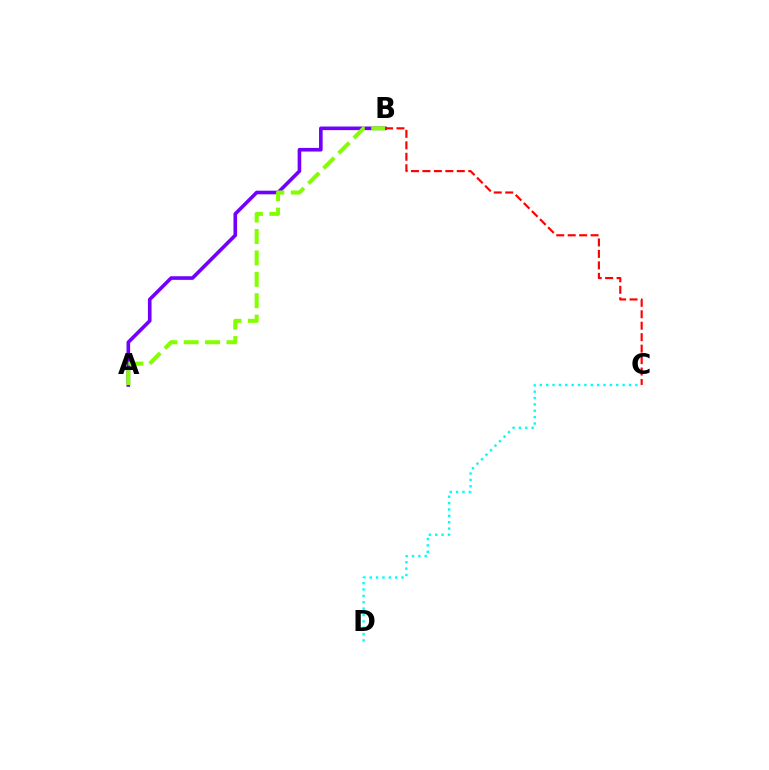{('A', 'B'): [{'color': '#7200ff', 'line_style': 'solid', 'thickness': 2.6}, {'color': '#84ff00', 'line_style': 'dashed', 'thickness': 2.91}], ('B', 'C'): [{'color': '#ff0000', 'line_style': 'dashed', 'thickness': 1.56}], ('C', 'D'): [{'color': '#00fff6', 'line_style': 'dotted', 'thickness': 1.73}]}